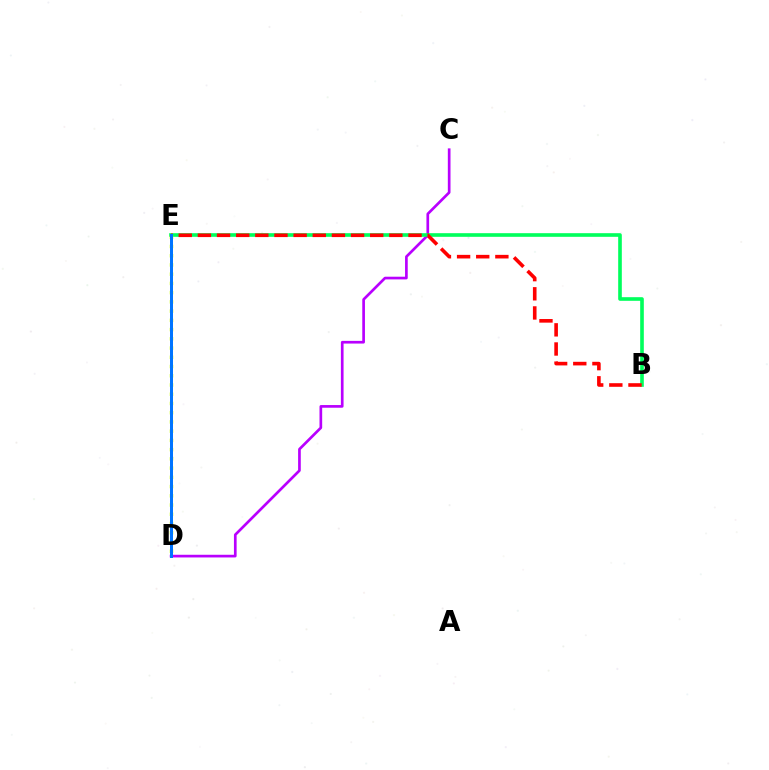{('C', 'D'): [{'color': '#b900ff', 'line_style': 'solid', 'thickness': 1.93}], ('B', 'E'): [{'color': '#00ff5c', 'line_style': 'solid', 'thickness': 2.62}, {'color': '#ff0000', 'line_style': 'dashed', 'thickness': 2.6}], ('D', 'E'): [{'color': '#d1ff00', 'line_style': 'dotted', 'thickness': 2.51}, {'color': '#0074ff', 'line_style': 'solid', 'thickness': 2.16}]}